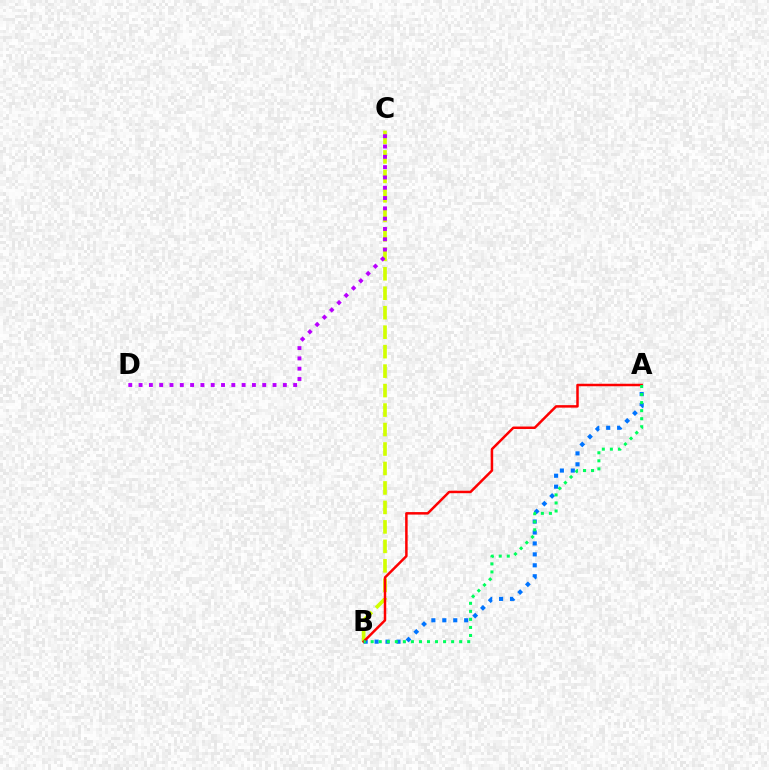{('A', 'B'): [{'color': '#0074ff', 'line_style': 'dotted', 'thickness': 2.97}, {'color': '#ff0000', 'line_style': 'solid', 'thickness': 1.8}, {'color': '#00ff5c', 'line_style': 'dotted', 'thickness': 2.19}], ('B', 'C'): [{'color': '#d1ff00', 'line_style': 'dashed', 'thickness': 2.65}], ('C', 'D'): [{'color': '#b900ff', 'line_style': 'dotted', 'thickness': 2.8}]}